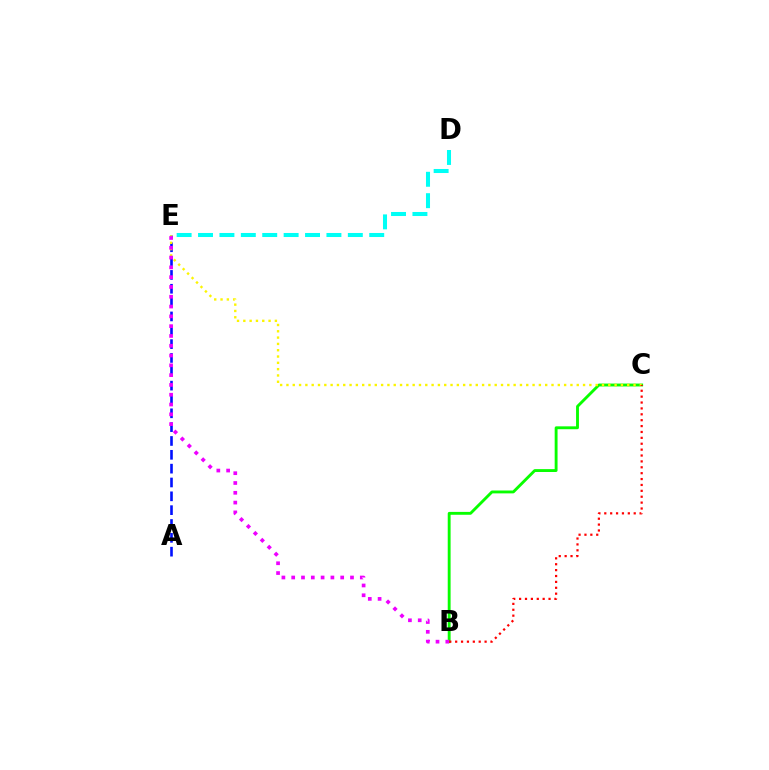{('B', 'C'): [{'color': '#08ff00', 'line_style': 'solid', 'thickness': 2.07}, {'color': '#ff0000', 'line_style': 'dotted', 'thickness': 1.6}], ('A', 'E'): [{'color': '#0010ff', 'line_style': 'dashed', 'thickness': 1.88}], ('C', 'E'): [{'color': '#fcf500', 'line_style': 'dotted', 'thickness': 1.71}], ('B', 'E'): [{'color': '#ee00ff', 'line_style': 'dotted', 'thickness': 2.66}], ('D', 'E'): [{'color': '#00fff6', 'line_style': 'dashed', 'thickness': 2.91}]}